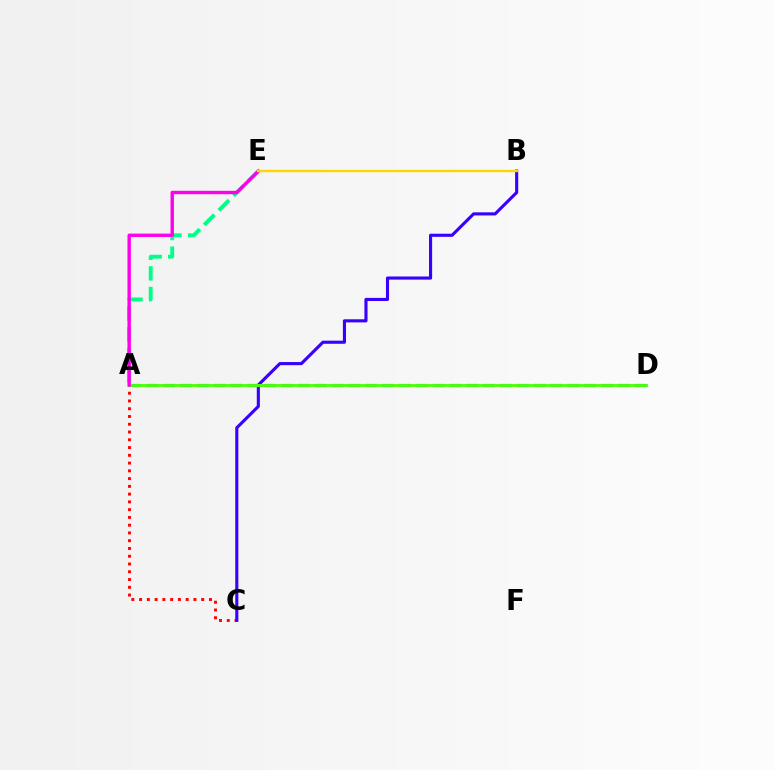{('A', 'C'): [{'color': '#ff0000', 'line_style': 'dotted', 'thickness': 2.11}], ('A', 'E'): [{'color': '#00ff86', 'line_style': 'dashed', 'thickness': 2.8}, {'color': '#ff00ed', 'line_style': 'solid', 'thickness': 2.45}], ('B', 'C'): [{'color': '#3700ff', 'line_style': 'solid', 'thickness': 2.24}], ('A', 'D'): [{'color': '#009eff', 'line_style': 'dashed', 'thickness': 2.29}, {'color': '#4fff00', 'line_style': 'solid', 'thickness': 2.05}], ('B', 'E'): [{'color': '#ffd500', 'line_style': 'solid', 'thickness': 1.72}]}